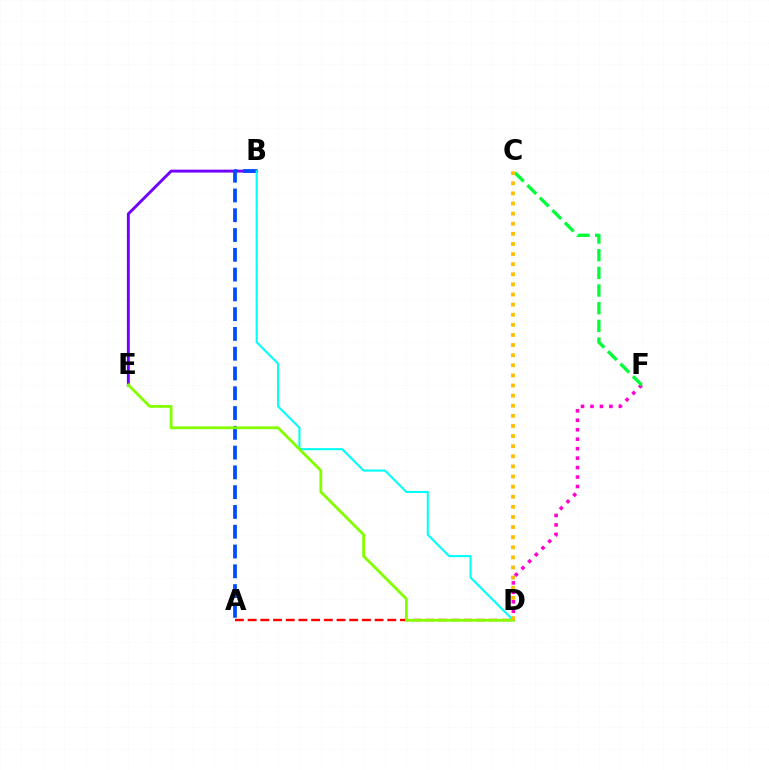{('D', 'F'): [{'color': '#ff00cf', 'line_style': 'dotted', 'thickness': 2.57}], ('A', 'D'): [{'color': '#ff0000', 'line_style': 'dashed', 'thickness': 1.72}], ('B', 'E'): [{'color': '#7200ff', 'line_style': 'solid', 'thickness': 2.09}], ('A', 'B'): [{'color': '#004bff', 'line_style': 'dashed', 'thickness': 2.69}], ('B', 'D'): [{'color': '#00fff6', 'line_style': 'solid', 'thickness': 1.5}], ('C', 'F'): [{'color': '#00ff39', 'line_style': 'dashed', 'thickness': 2.4}], ('D', 'E'): [{'color': '#84ff00', 'line_style': 'solid', 'thickness': 2.03}], ('C', 'D'): [{'color': '#ffbd00', 'line_style': 'dotted', 'thickness': 2.75}]}